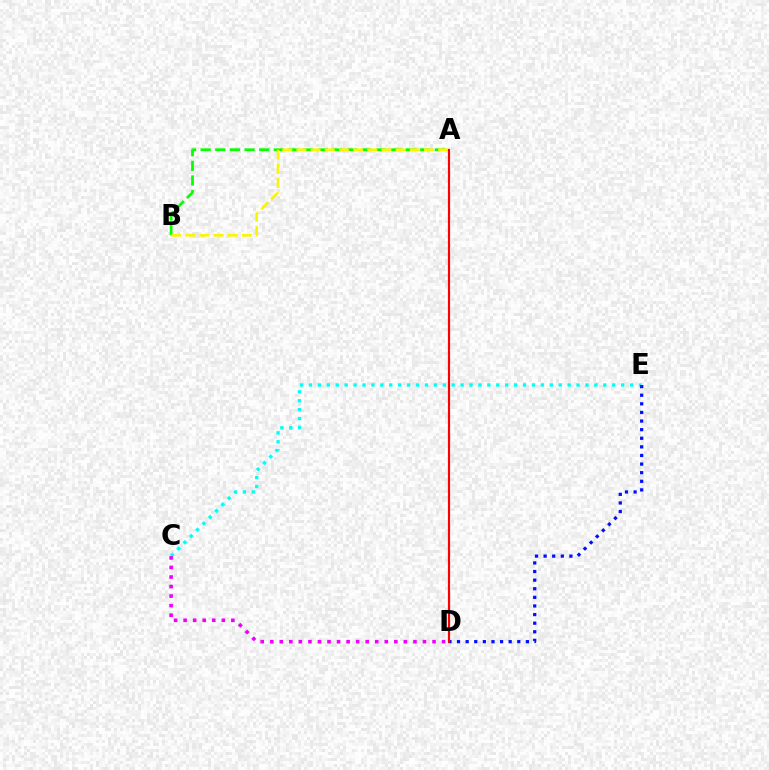{('C', 'E'): [{'color': '#00fff6', 'line_style': 'dotted', 'thickness': 2.42}], ('A', 'B'): [{'color': '#08ff00', 'line_style': 'dashed', 'thickness': 1.99}, {'color': '#fcf500', 'line_style': 'dashed', 'thickness': 1.92}], ('C', 'D'): [{'color': '#ee00ff', 'line_style': 'dotted', 'thickness': 2.59}], ('D', 'E'): [{'color': '#0010ff', 'line_style': 'dotted', 'thickness': 2.34}], ('A', 'D'): [{'color': '#ff0000', 'line_style': 'solid', 'thickness': 1.56}]}